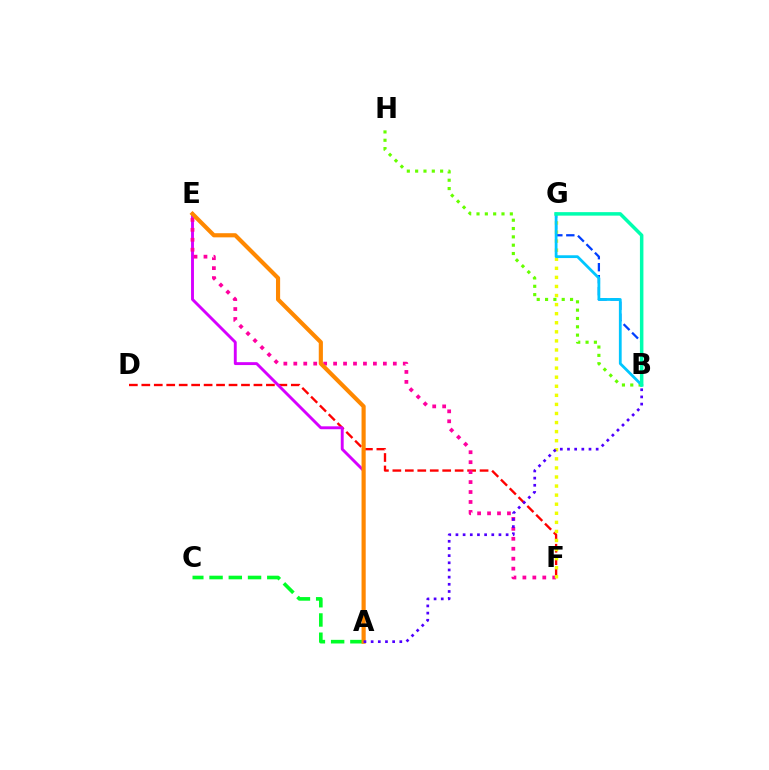{('D', 'F'): [{'color': '#ff0000', 'line_style': 'dashed', 'thickness': 1.69}], ('A', 'E'): [{'color': '#d600ff', 'line_style': 'solid', 'thickness': 2.08}, {'color': '#ff8800', 'line_style': 'solid', 'thickness': 2.98}], ('A', 'C'): [{'color': '#00ff27', 'line_style': 'dashed', 'thickness': 2.61}], ('B', 'G'): [{'color': '#003fff', 'line_style': 'dashed', 'thickness': 1.63}, {'color': '#00c7ff', 'line_style': 'solid', 'thickness': 2.0}, {'color': '#00ffaf', 'line_style': 'solid', 'thickness': 2.52}], ('E', 'F'): [{'color': '#ff00a0', 'line_style': 'dotted', 'thickness': 2.7}], ('B', 'H'): [{'color': '#66ff00', 'line_style': 'dotted', 'thickness': 2.26}], ('F', 'G'): [{'color': '#eeff00', 'line_style': 'dotted', 'thickness': 2.47}], ('A', 'B'): [{'color': '#4f00ff', 'line_style': 'dotted', 'thickness': 1.95}]}